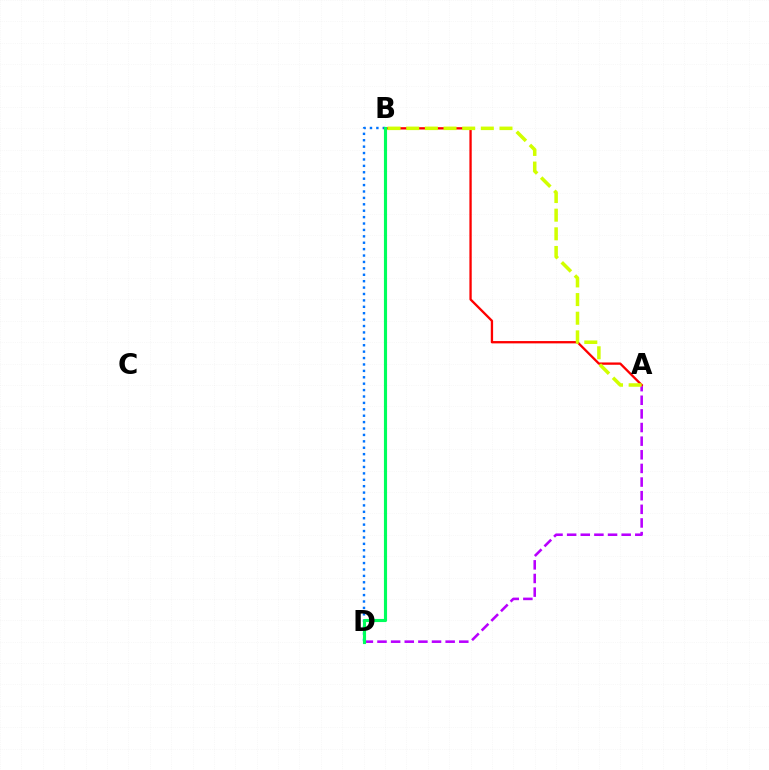{('A', 'D'): [{'color': '#b900ff', 'line_style': 'dashed', 'thickness': 1.85}], ('B', 'D'): [{'color': '#0074ff', 'line_style': 'dotted', 'thickness': 1.74}, {'color': '#00ff5c', 'line_style': 'solid', 'thickness': 2.25}], ('A', 'B'): [{'color': '#ff0000', 'line_style': 'solid', 'thickness': 1.67}, {'color': '#d1ff00', 'line_style': 'dashed', 'thickness': 2.53}]}